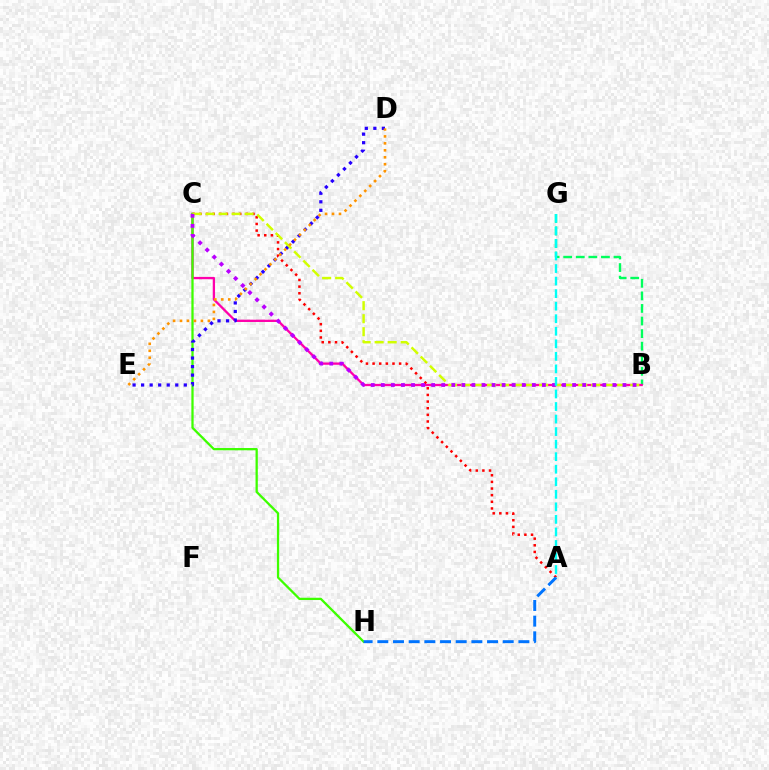{('A', 'C'): [{'color': '#ff0000', 'line_style': 'dotted', 'thickness': 1.8}], ('B', 'G'): [{'color': '#00ff5c', 'line_style': 'dashed', 'thickness': 1.71}], ('B', 'C'): [{'color': '#ff00ac', 'line_style': 'solid', 'thickness': 1.66}, {'color': '#d1ff00', 'line_style': 'dashed', 'thickness': 1.77}, {'color': '#b900ff', 'line_style': 'dotted', 'thickness': 2.74}], ('C', 'H'): [{'color': '#3dff00', 'line_style': 'solid', 'thickness': 1.64}], ('D', 'E'): [{'color': '#2500ff', 'line_style': 'dotted', 'thickness': 2.32}, {'color': '#ff9400', 'line_style': 'dotted', 'thickness': 1.89}], ('A', 'H'): [{'color': '#0074ff', 'line_style': 'dashed', 'thickness': 2.13}], ('A', 'G'): [{'color': '#00fff6', 'line_style': 'dashed', 'thickness': 1.7}]}